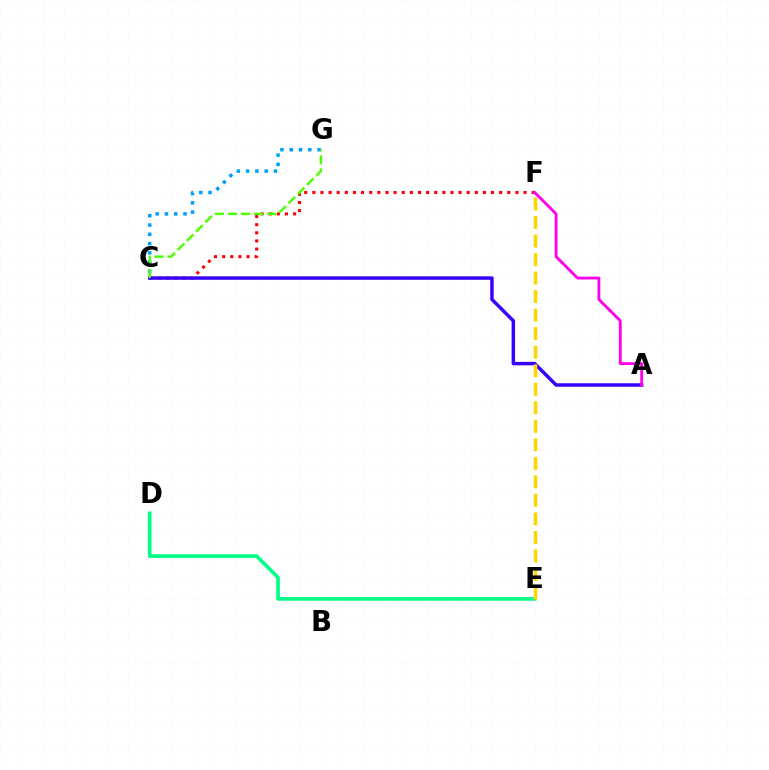{('D', 'E'): [{'color': '#00ff86', 'line_style': 'solid', 'thickness': 2.63}], ('C', 'F'): [{'color': '#ff0000', 'line_style': 'dotted', 'thickness': 2.21}], ('A', 'C'): [{'color': '#3700ff', 'line_style': 'solid', 'thickness': 2.5}], ('C', 'G'): [{'color': '#009eff', 'line_style': 'dotted', 'thickness': 2.52}, {'color': '#4fff00', 'line_style': 'dashed', 'thickness': 1.77}], ('E', 'F'): [{'color': '#ffd500', 'line_style': 'dashed', 'thickness': 2.52}], ('A', 'F'): [{'color': '#ff00ed', 'line_style': 'solid', 'thickness': 2.04}]}